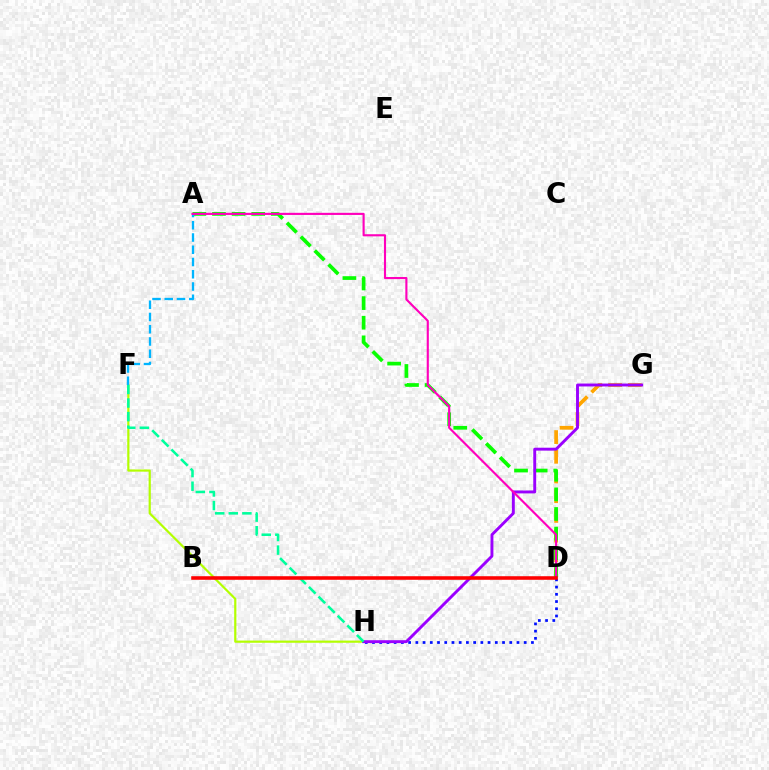{('D', 'H'): [{'color': '#0010ff', 'line_style': 'dotted', 'thickness': 1.96}], ('F', 'H'): [{'color': '#b3ff00', 'line_style': 'solid', 'thickness': 1.58}, {'color': '#00ff9d', 'line_style': 'dashed', 'thickness': 1.85}], ('D', 'G'): [{'color': '#ffa500', 'line_style': 'dashed', 'thickness': 2.68}], ('A', 'D'): [{'color': '#08ff00', 'line_style': 'dashed', 'thickness': 2.67}, {'color': '#ff00bd', 'line_style': 'solid', 'thickness': 1.53}], ('G', 'H'): [{'color': '#9b00ff', 'line_style': 'solid', 'thickness': 2.09}], ('A', 'F'): [{'color': '#00b5ff', 'line_style': 'dashed', 'thickness': 1.66}], ('B', 'D'): [{'color': '#ff0000', 'line_style': 'solid', 'thickness': 2.57}]}